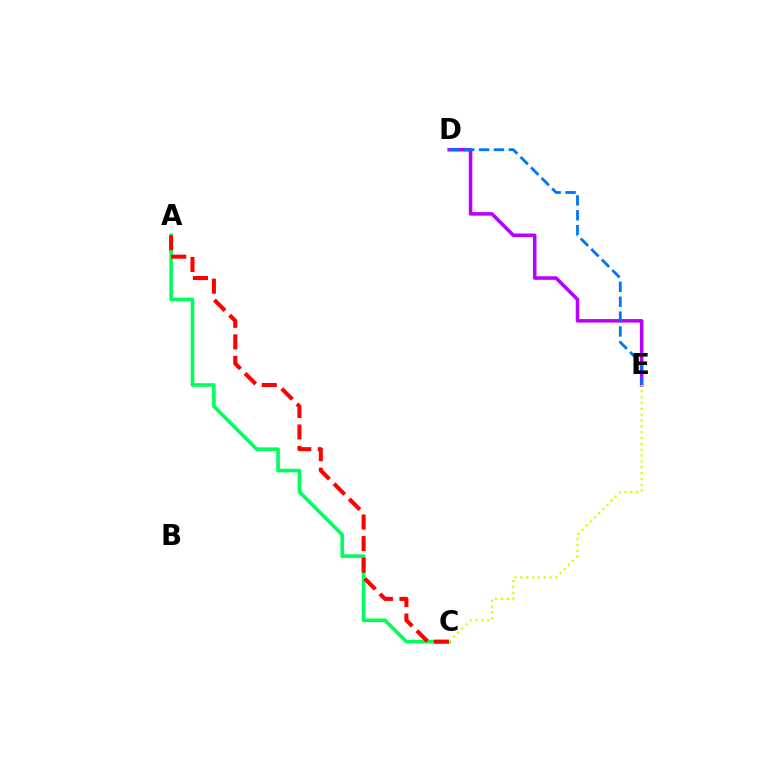{('D', 'E'): [{'color': '#b900ff', 'line_style': 'solid', 'thickness': 2.55}, {'color': '#0074ff', 'line_style': 'dashed', 'thickness': 2.02}], ('A', 'C'): [{'color': '#00ff5c', 'line_style': 'solid', 'thickness': 2.61}, {'color': '#ff0000', 'line_style': 'dashed', 'thickness': 2.93}], ('C', 'E'): [{'color': '#d1ff00', 'line_style': 'dotted', 'thickness': 1.59}]}